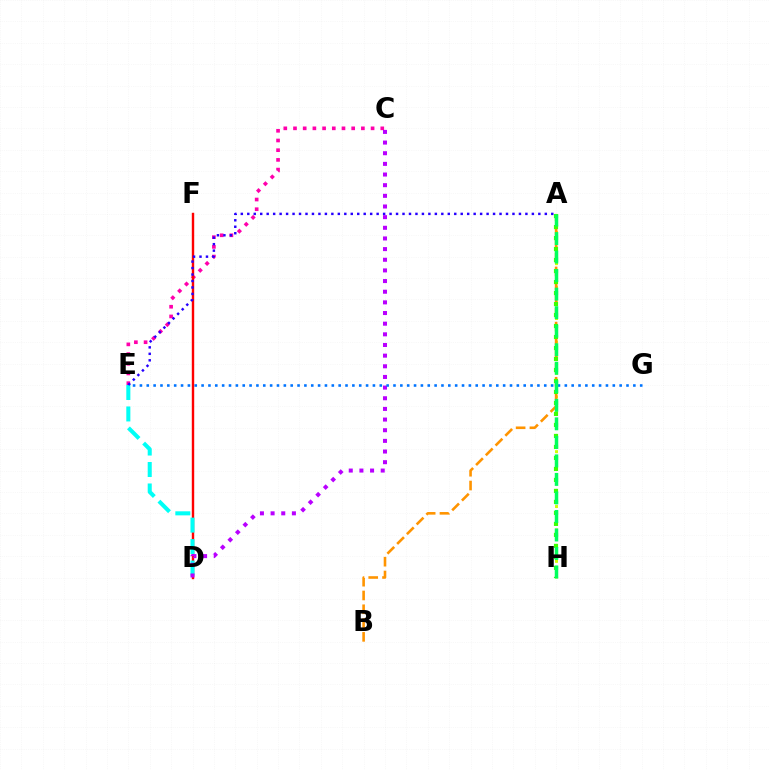{('A', 'H'): [{'color': '#d1ff00', 'line_style': 'dotted', 'thickness': 2.13}, {'color': '#3dff00', 'line_style': 'dotted', 'thickness': 2.99}, {'color': '#00ff5c', 'line_style': 'dashed', 'thickness': 2.52}], ('A', 'B'): [{'color': '#ff9400', 'line_style': 'dashed', 'thickness': 1.87}], ('C', 'E'): [{'color': '#ff00ac', 'line_style': 'dotted', 'thickness': 2.64}], ('D', 'F'): [{'color': '#ff0000', 'line_style': 'solid', 'thickness': 1.73}], ('D', 'E'): [{'color': '#00fff6', 'line_style': 'dashed', 'thickness': 2.92}], ('A', 'E'): [{'color': '#2500ff', 'line_style': 'dotted', 'thickness': 1.76}], ('C', 'D'): [{'color': '#b900ff', 'line_style': 'dotted', 'thickness': 2.89}], ('E', 'G'): [{'color': '#0074ff', 'line_style': 'dotted', 'thickness': 1.86}]}